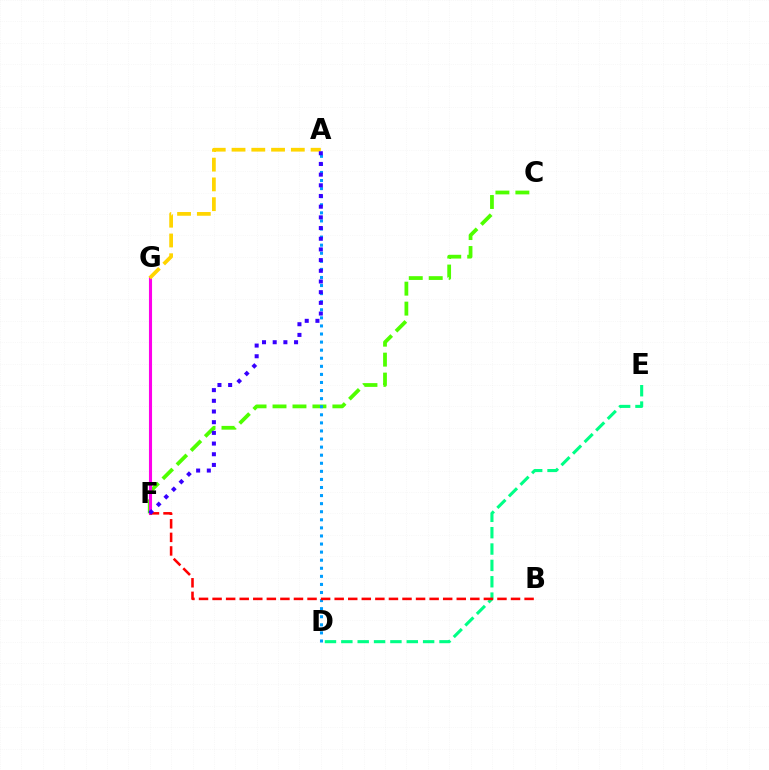{('C', 'F'): [{'color': '#4fff00', 'line_style': 'dashed', 'thickness': 2.71}], ('F', 'G'): [{'color': '#ff00ed', 'line_style': 'solid', 'thickness': 2.23}], ('A', 'G'): [{'color': '#ffd500', 'line_style': 'dashed', 'thickness': 2.69}], ('A', 'D'): [{'color': '#009eff', 'line_style': 'dotted', 'thickness': 2.19}], ('D', 'E'): [{'color': '#00ff86', 'line_style': 'dashed', 'thickness': 2.22}], ('B', 'F'): [{'color': '#ff0000', 'line_style': 'dashed', 'thickness': 1.84}], ('A', 'F'): [{'color': '#3700ff', 'line_style': 'dotted', 'thickness': 2.9}]}